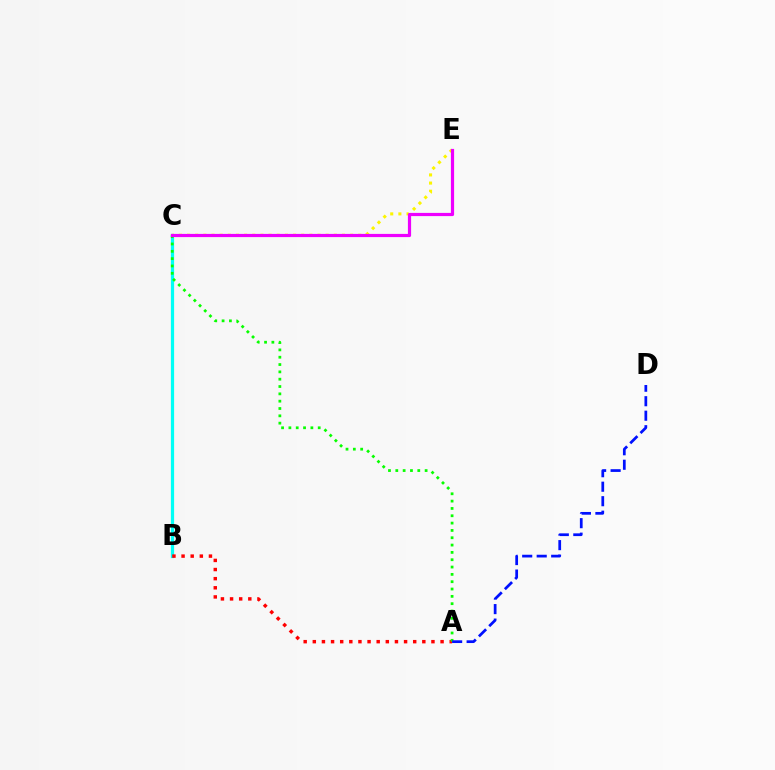{('B', 'C'): [{'color': '#00fff6', 'line_style': 'solid', 'thickness': 2.31}], ('C', 'E'): [{'color': '#fcf500', 'line_style': 'dotted', 'thickness': 2.22}, {'color': '#ee00ff', 'line_style': 'solid', 'thickness': 2.3}], ('A', 'B'): [{'color': '#ff0000', 'line_style': 'dotted', 'thickness': 2.48}], ('A', 'C'): [{'color': '#08ff00', 'line_style': 'dotted', 'thickness': 1.99}], ('A', 'D'): [{'color': '#0010ff', 'line_style': 'dashed', 'thickness': 1.97}]}